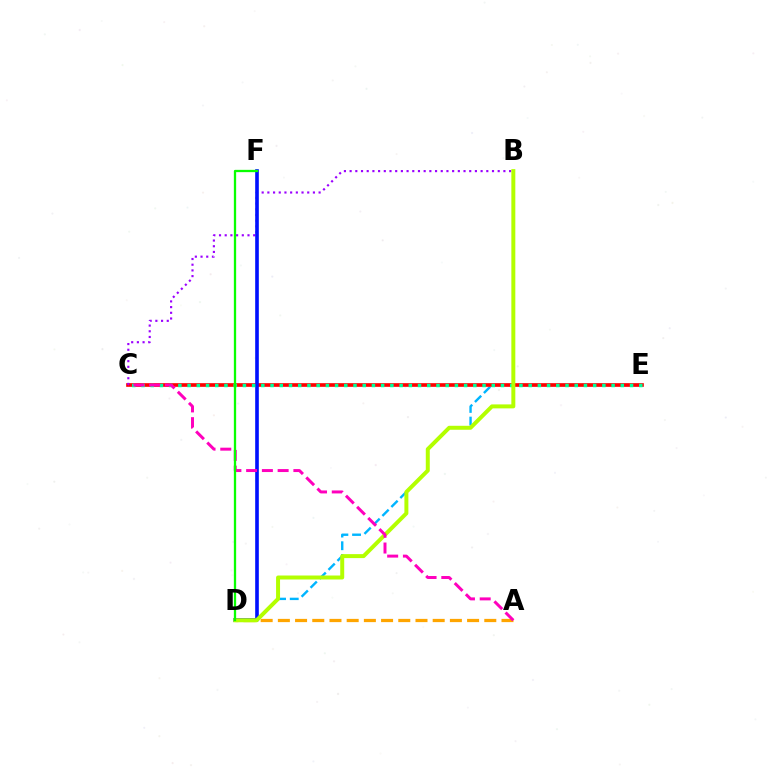{('D', 'E'): [{'color': '#00b5ff', 'line_style': 'dashed', 'thickness': 1.72}], ('C', 'E'): [{'color': '#ff0000', 'line_style': 'solid', 'thickness': 2.64}, {'color': '#00ff9d', 'line_style': 'dotted', 'thickness': 2.5}], ('A', 'D'): [{'color': '#ffa500', 'line_style': 'dashed', 'thickness': 2.34}], ('B', 'C'): [{'color': '#9b00ff', 'line_style': 'dotted', 'thickness': 1.55}], ('D', 'F'): [{'color': '#0010ff', 'line_style': 'solid', 'thickness': 2.61}, {'color': '#08ff00', 'line_style': 'solid', 'thickness': 1.65}], ('B', 'D'): [{'color': '#b3ff00', 'line_style': 'solid', 'thickness': 2.86}], ('A', 'C'): [{'color': '#ff00bd', 'line_style': 'dashed', 'thickness': 2.14}]}